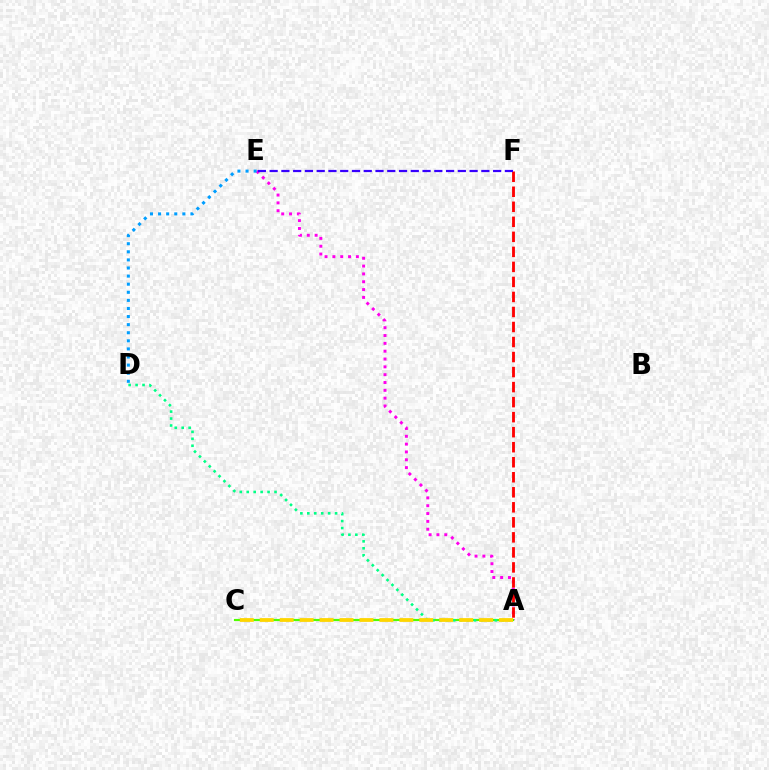{('A', 'E'): [{'color': '#ff00ed', 'line_style': 'dotted', 'thickness': 2.13}], ('D', 'E'): [{'color': '#009eff', 'line_style': 'dotted', 'thickness': 2.2}], ('A', 'F'): [{'color': '#ff0000', 'line_style': 'dashed', 'thickness': 2.04}], ('E', 'F'): [{'color': '#3700ff', 'line_style': 'dashed', 'thickness': 1.6}], ('A', 'C'): [{'color': '#4fff00', 'line_style': 'solid', 'thickness': 1.55}, {'color': '#ffd500', 'line_style': 'dashed', 'thickness': 2.71}], ('A', 'D'): [{'color': '#00ff86', 'line_style': 'dotted', 'thickness': 1.89}]}